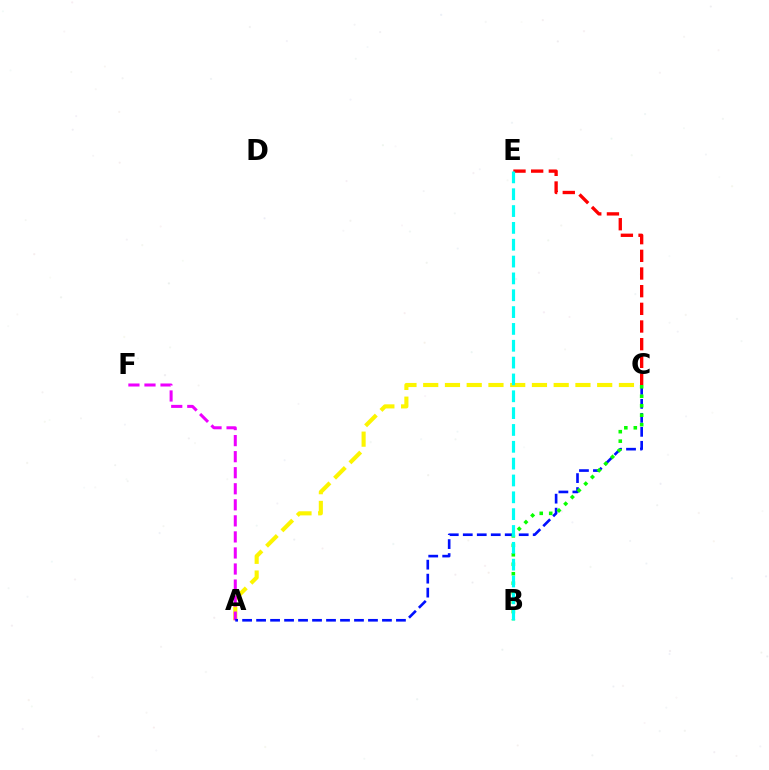{('A', 'C'): [{'color': '#fcf500', 'line_style': 'dashed', 'thickness': 2.95}, {'color': '#0010ff', 'line_style': 'dashed', 'thickness': 1.9}], ('C', 'E'): [{'color': '#ff0000', 'line_style': 'dashed', 'thickness': 2.4}], ('A', 'F'): [{'color': '#ee00ff', 'line_style': 'dashed', 'thickness': 2.18}], ('B', 'C'): [{'color': '#08ff00', 'line_style': 'dotted', 'thickness': 2.57}], ('B', 'E'): [{'color': '#00fff6', 'line_style': 'dashed', 'thickness': 2.29}]}